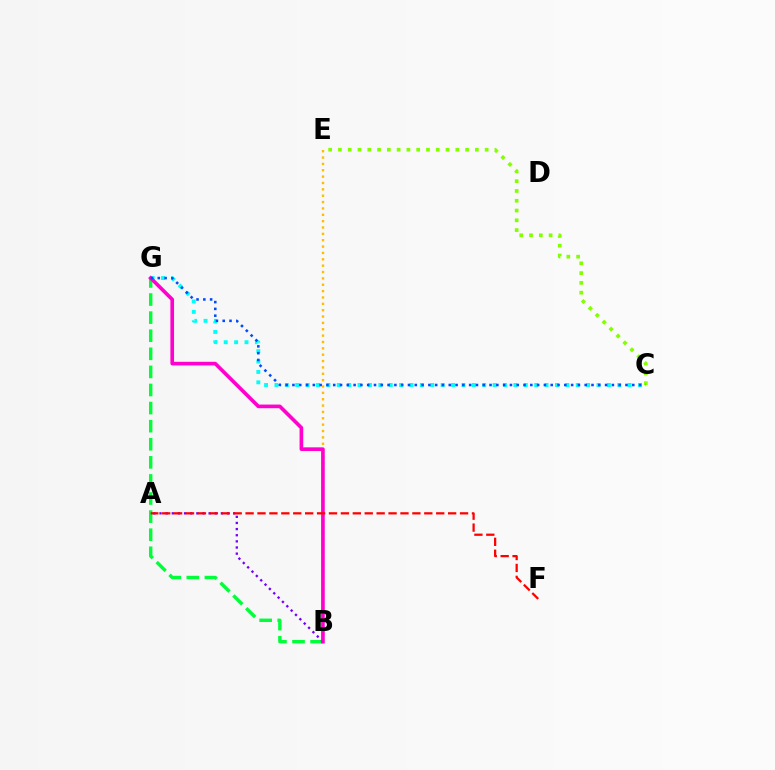{('C', 'G'): [{'color': '#00fff6', 'line_style': 'dotted', 'thickness': 2.82}, {'color': '#004bff', 'line_style': 'dotted', 'thickness': 1.85}], ('B', 'E'): [{'color': '#ffbd00', 'line_style': 'dotted', 'thickness': 1.73}], ('B', 'G'): [{'color': '#00ff39', 'line_style': 'dashed', 'thickness': 2.46}, {'color': '#ff00cf', 'line_style': 'solid', 'thickness': 2.62}], ('C', 'E'): [{'color': '#84ff00', 'line_style': 'dotted', 'thickness': 2.66}], ('A', 'B'): [{'color': '#7200ff', 'line_style': 'dotted', 'thickness': 1.67}], ('A', 'F'): [{'color': '#ff0000', 'line_style': 'dashed', 'thickness': 1.62}]}